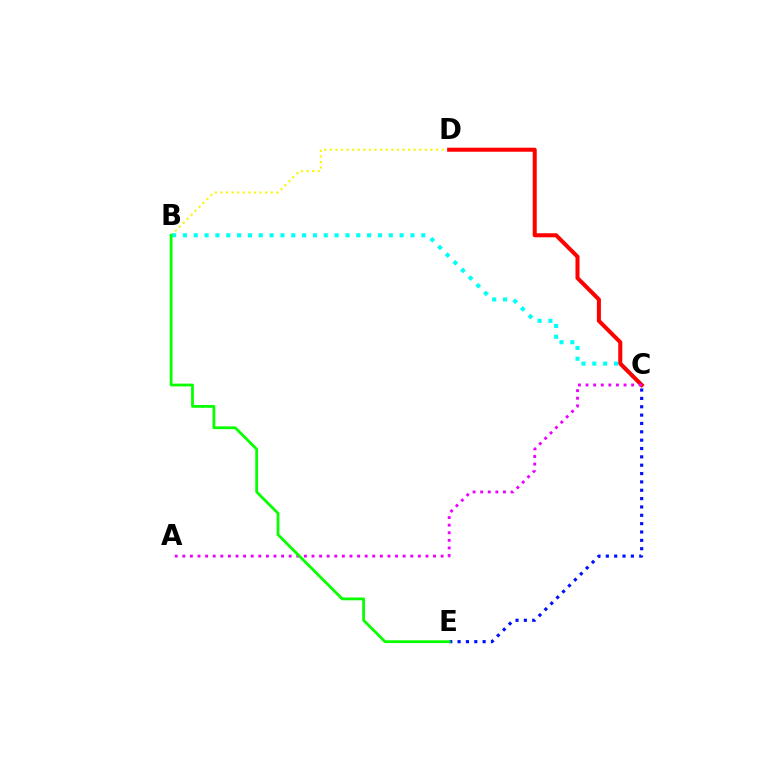{('B', 'D'): [{'color': '#fcf500', 'line_style': 'dotted', 'thickness': 1.52}], ('B', 'C'): [{'color': '#00fff6', 'line_style': 'dotted', 'thickness': 2.94}], ('C', 'D'): [{'color': '#ff0000', 'line_style': 'solid', 'thickness': 2.9}], ('C', 'E'): [{'color': '#0010ff', 'line_style': 'dotted', 'thickness': 2.27}], ('A', 'C'): [{'color': '#ee00ff', 'line_style': 'dotted', 'thickness': 2.06}], ('B', 'E'): [{'color': '#08ff00', 'line_style': 'solid', 'thickness': 2.0}]}